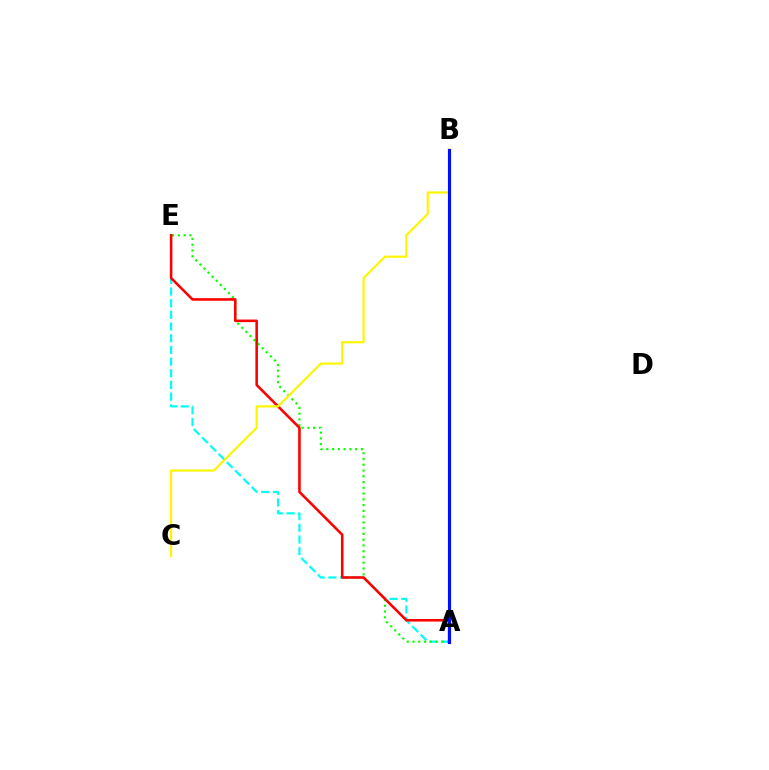{('A', 'E'): [{'color': '#00fff6', 'line_style': 'dashed', 'thickness': 1.59}, {'color': '#08ff00', 'line_style': 'dotted', 'thickness': 1.57}, {'color': '#ff0000', 'line_style': 'solid', 'thickness': 1.86}], ('A', 'B'): [{'color': '#ee00ff', 'line_style': 'solid', 'thickness': 2.02}, {'color': '#0010ff', 'line_style': 'solid', 'thickness': 2.26}], ('B', 'C'): [{'color': '#fcf500', 'line_style': 'solid', 'thickness': 1.56}]}